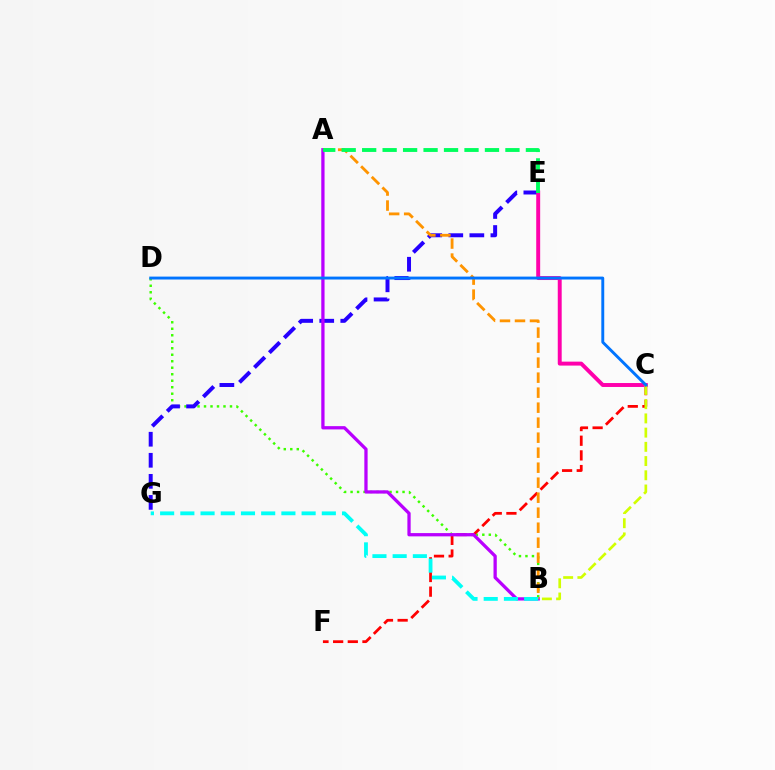{('B', 'D'): [{'color': '#3dff00', 'line_style': 'dotted', 'thickness': 1.76}], ('E', 'G'): [{'color': '#2500ff', 'line_style': 'dashed', 'thickness': 2.86}], ('C', 'F'): [{'color': '#ff0000', 'line_style': 'dashed', 'thickness': 1.99}], ('C', 'E'): [{'color': '#ff00ac', 'line_style': 'solid', 'thickness': 2.84}], ('A', 'B'): [{'color': '#b900ff', 'line_style': 'solid', 'thickness': 2.36}, {'color': '#ff9400', 'line_style': 'dashed', 'thickness': 2.04}], ('B', 'C'): [{'color': '#d1ff00', 'line_style': 'dashed', 'thickness': 1.93}], ('A', 'E'): [{'color': '#00ff5c', 'line_style': 'dashed', 'thickness': 2.78}], ('B', 'G'): [{'color': '#00fff6', 'line_style': 'dashed', 'thickness': 2.75}], ('C', 'D'): [{'color': '#0074ff', 'line_style': 'solid', 'thickness': 2.09}]}